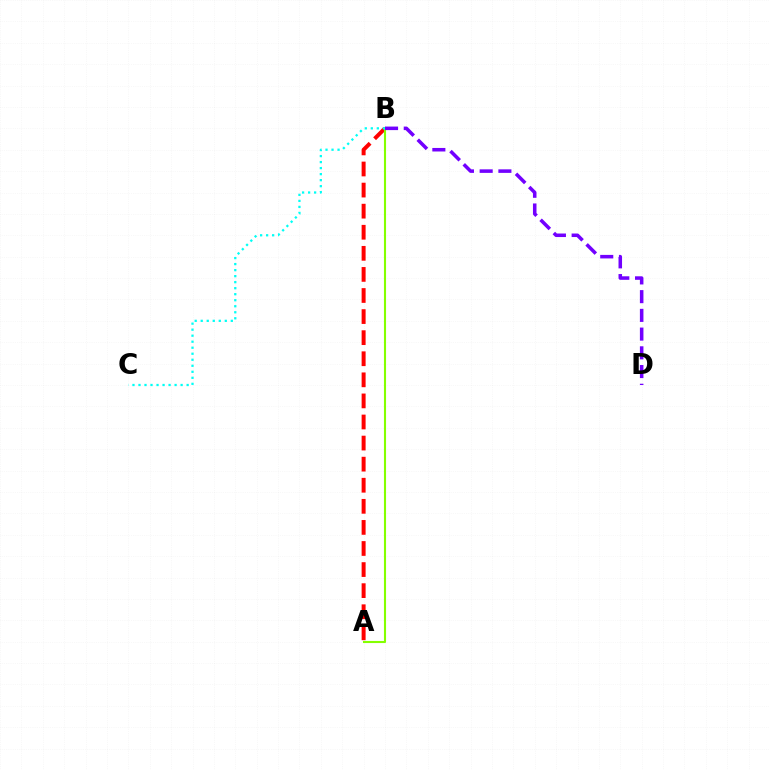{('A', 'B'): [{'color': '#ff0000', 'line_style': 'dashed', 'thickness': 2.86}, {'color': '#84ff00', 'line_style': 'solid', 'thickness': 1.51}], ('B', 'C'): [{'color': '#00fff6', 'line_style': 'dotted', 'thickness': 1.64}], ('B', 'D'): [{'color': '#7200ff', 'line_style': 'dashed', 'thickness': 2.54}]}